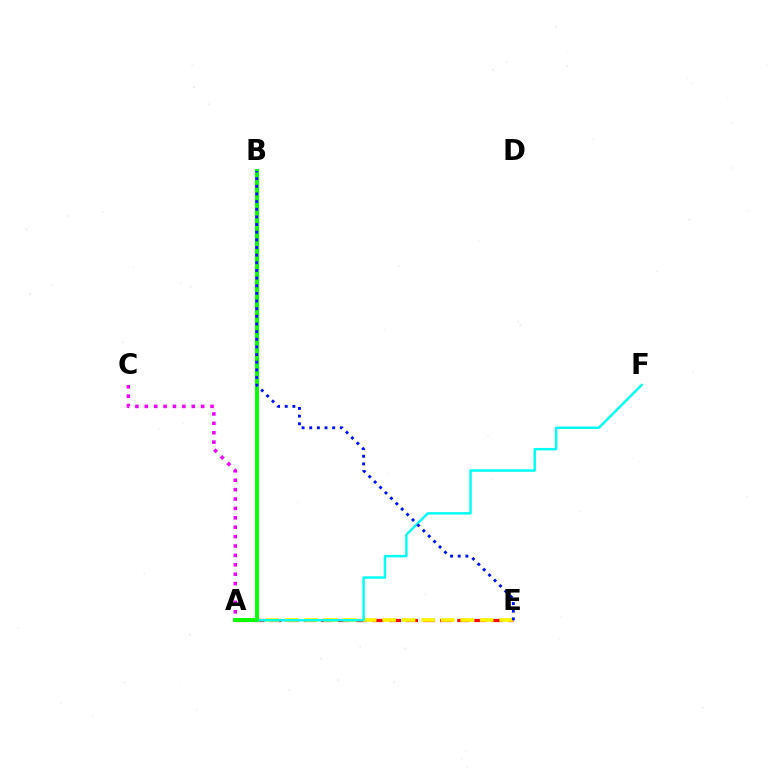{('A', 'E'): [{'color': '#ff0000', 'line_style': 'dashed', 'thickness': 2.32}, {'color': '#fcf500', 'line_style': 'dashed', 'thickness': 2.65}], ('A', 'C'): [{'color': '#ee00ff', 'line_style': 'dotted', 'thickness': 2.55}], ('A', 'F'): [{'color': '#00fff6', 'line_style': 'solid', 'thickness': 1.77}], ('A', 'B'): [{'color': '#08ff00', 'line_style': 'solid', 'thickness': 2.83}], ('B', 'E'): [{'color': '#0010ff', 'line_style': 'dotted', 'thickness': 2.08}]}